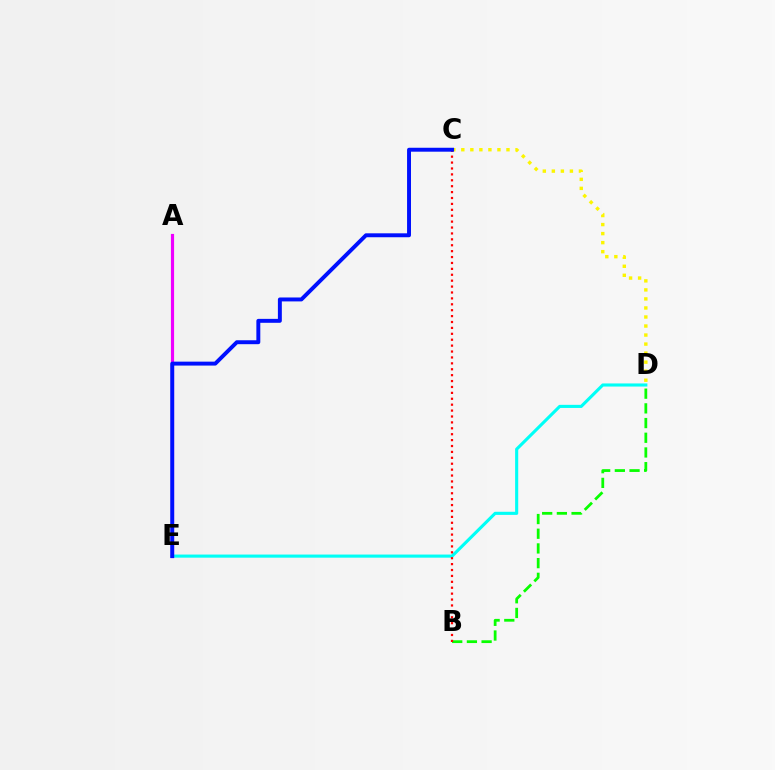{('C', 'D'): [{'color': '#fcf500', 'line_style': 'dotted', 'thickness': 2.45}], ('B', 'D'): [{'color': '#08ff00', 'line_style': 'dashed', 'thickness': 2.0}], ('D', 'E'): [{'color': '#00fff6', 'line_style': 'solid', 'thickness': 2.24}], ('A', 'E'): [{'color': '#ee00ff', 'line_style': 'solid', 'thickness': 2.29}], ('B', 'C'): [{'color': '#ff0000', 'line_style': 'dotted', 'thickness': 1.6}], ('C', 'E'): [{'color': '#0010ff', 'line_style': 'solid', 'thickness': 2.83}]}